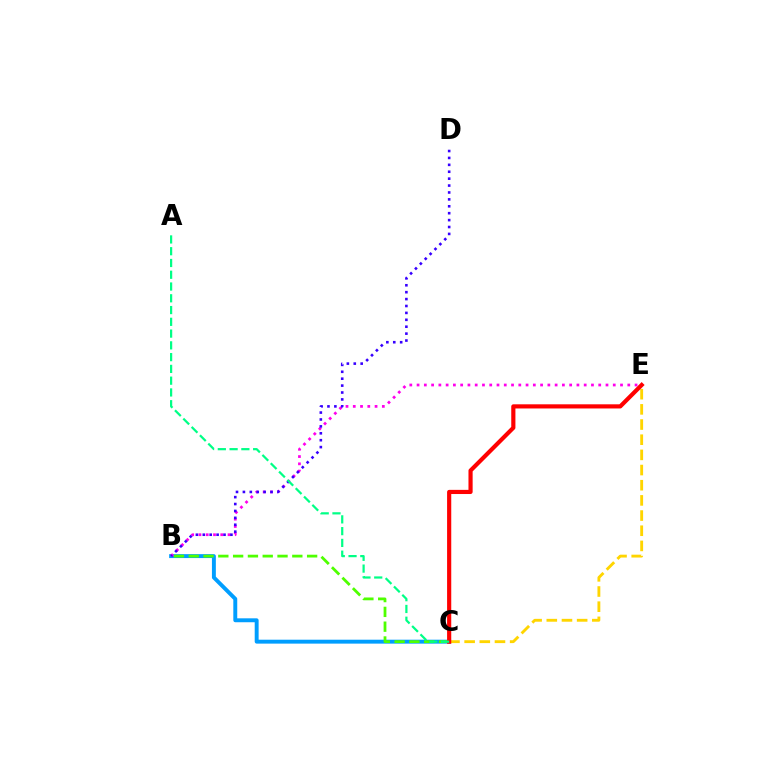{('B', 'C'): [{'color': '#009eff', 'line_style': 'solid', 'thickness': 2.82}, {'color': '#4fff00', 'line_style': 'dashed', 'thickness': 2.01}], ('B', 'E'): [{'color': '#ff00ed', 'line_style': 'dotted', 'thickness': 1.97}], ('C', 'E'): [{'color': '#ffd500', 'line_style': 'dashed', 'thickness': 2.06}, {'color': '#ff0000', 'line_style': 'solid', 'thickness': 3.0}], ('B', 'D'): [{'color': '#3700ff', 'line_style': 'dotted', 'thickness': 1.88}], ('A', 'C'): [{'color': '#00ff86', 'line_style': 'dashed', 'thickness': 1.6}]}